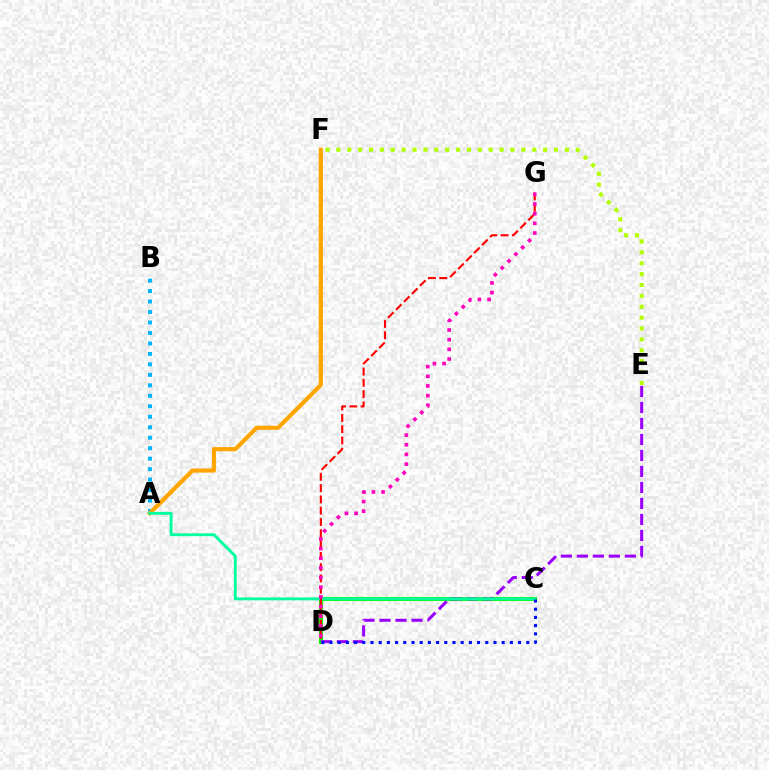{('C', 'D'): [{'color': '#08ff00', 'line_style': 'solid', 'thickness': 2.93}, {'color': '#0010ff', 'line_style': 'dotted', 'thickness': 2.23}], ('A', 'B'): [{'color': '#00b5ff', 'line_style': 'dotted', 'thickness': 2.85}], ('A', 'F'): [{'color': '#ffa500', 'line_style': 'solid', 'thickness': 2.98}], ('D', 'E'): [{'color': '#9b00ff', 'line_style': 'dashed', 'thickness': 2.17}], ('A', 'C'): [{'color': '#00ff9d', 'line_style': 'solid', 'thickness': 2.07}], ('D', 'G'): [{'color': '#ff0000', 'line_style': 'dashed', 'thickness': 1.53}, {'color': '#ff00bd', 'line_style': 'dotted', 'thickness': 2.63}], ('E', 'F'): [{'color': '#b3ff00', 'line_style': 'dotted', 'thickness': 2.96}]}